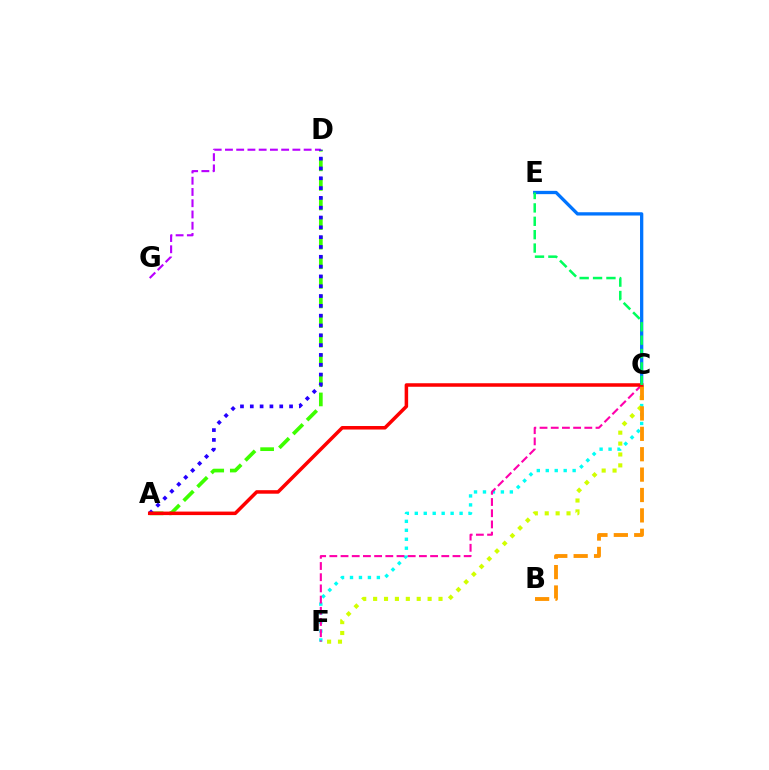{('C', 'F'): [{'color': '#00fff6', 'line_style': 'dotted', 'thickness': 2.43}, {'color': '#d1ff00', 'line_style': 'dotted', 'thickness': 2.96}, {'color': '#ff00ac', 'line_style': 'dashed', 'thickness': 1.52}], ('A', 'D'): [{'color': '#3dff00', 'line_style': 'dashed', 'thickness': 2.66}, {'color': '#2500ff', 'line_style': 'dotted', 'thickness': 2.67}], ('D', 'G'): [{'color': '#b900ff', 'line_style': 'dashed', 'thickness': 1.53}], ('C', 'E'): [{'color': '#0074ff', 'line_style': 'solid', 'thickness': 2.37}, {'color': '#00ff5c', 'line_style': 'dashed', 'thickness': 1.82}], ('B', 'C'): [{'color': '#ff9400', 'line_style': 'dashed', 'thickness': 2.77}], ('A', 'C'): [{'color': '#ff0000', 'line_style': 'solid', 'thickness': 2.53}]}